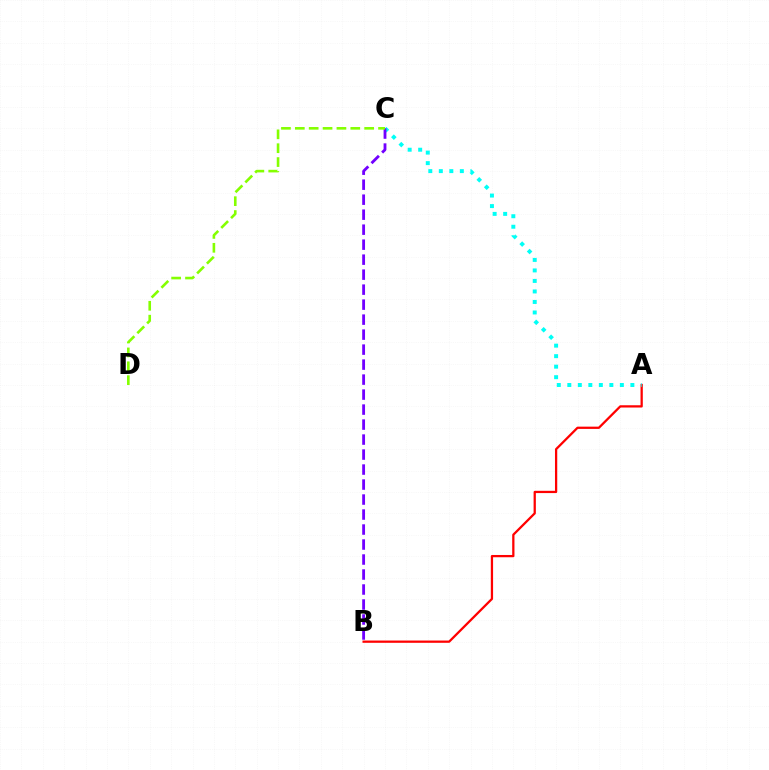{('A', 'B'): [{'color': '#ff0000', 'line_style': 'solid', 'thickness': 1.63}], ('A', 'C'): [{'color': '#00fff6', 'line_style': 'dotted', 'thickness': 2.86}], ('B', 'C'): [{'color': '#7200ff', 'line_style': 'dashed', 'thickness': 2.04}], ('C', 'D'): [{'color': '#84ff00', 'line_style': 'dashed', 'thickness': 1.88}]}